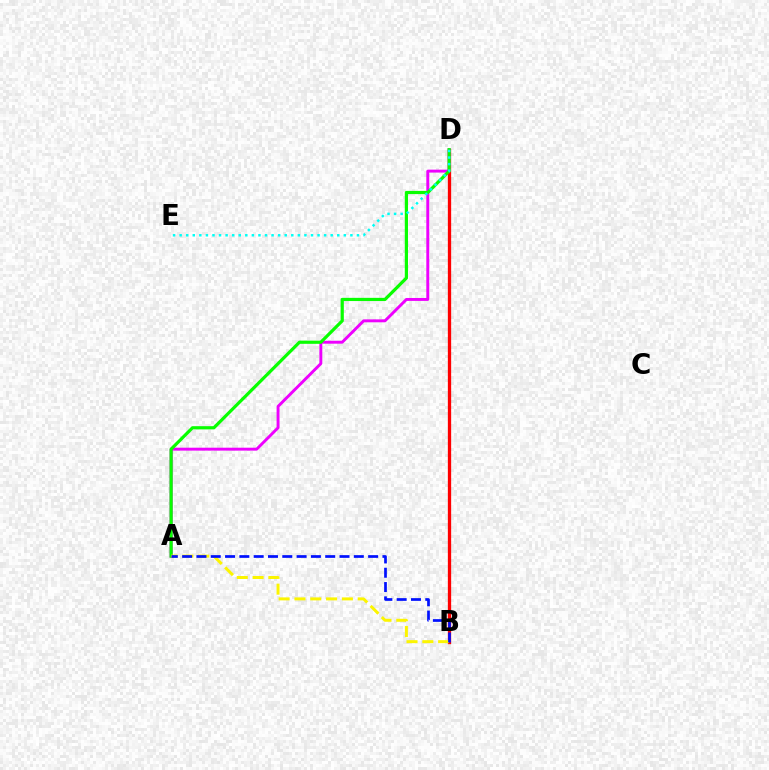{('B', 'D'): [{'color': '#ff0000', 'line_style': 'solid', 'thickness': 2.37}], ('A', 'D'): [{'color': '#ee00ff', 'line_style': 'solid', 'thickness': 2.11}, {'color': '#08ff00', 'line_style': 'solid', 'thickness': 2.3}], ('A', 'B'): [{'color': '#fcf500', 'line_style': 'dashed', 'thickness': 2.15}, {'color': '#0010ff', 'line_style': 'dashed', 'thickness': 1.94}], ('D', 'E'): [{'color': '#00fff6', 'line_style': 'dotted', 'thickness': 1.78}]}